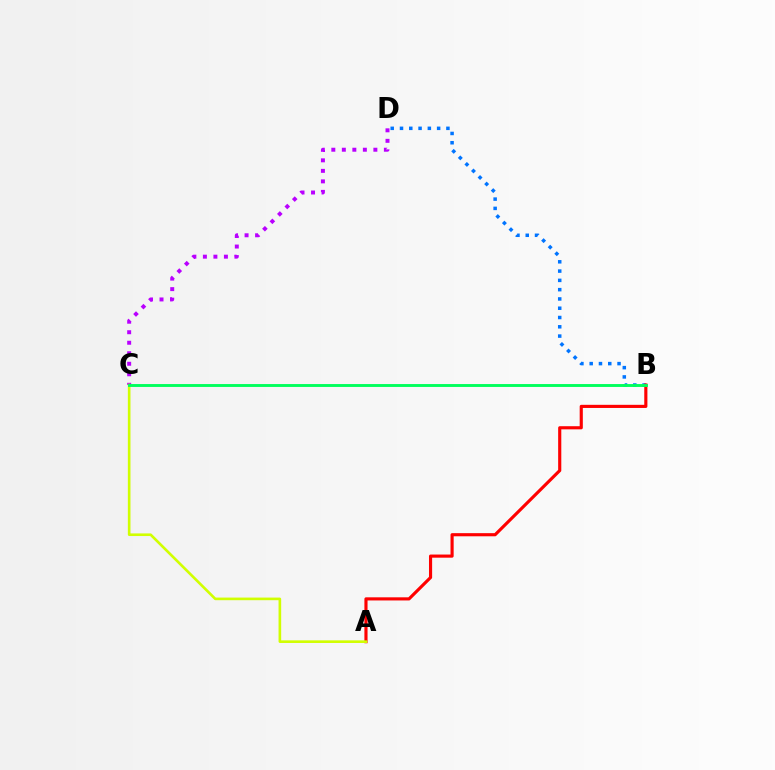{('B', 'D'): [{'color': '#0074ff', 'line_style': 'dotted', 'thickness': 2.52}], ('A', 'B'): [{'color': '#ff0000', 'line_style': 'solid', 'thickness': 2.26}], ('C', 'D'): [{'color': '#b900ff', 'line_style': 'dotted', 'thickness': 2.86}], ('A', 'C'): [{'color': '#d1ff00', 'line_style': 'solid', 'thickness': 1.89}], ('B', 'C'): [{'color': '#00ff5c', 'line_style': 'solid', 'thickness': 2.08}]}